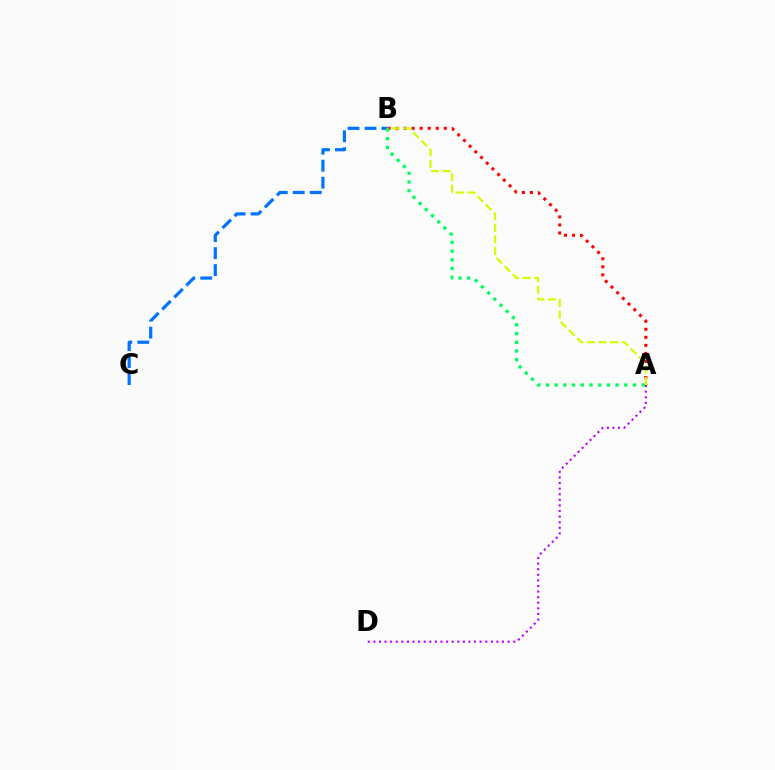{('A', 'D'): [{'color': '#b900ff', 'line_style': 'dotted', 'thickness': 1.52}], ('B', 'C'): [{'color': '#0074ff', 'line_style': 'dashed', 'thickness': 2.31}], ('A', 'B'): [{'color': '#ff0000', 'line_style': 'dotted', 'thickness': 2.18}, {'color': '#00ff5c', 'line_style': 'dotted', 'thickness': 2.37}, {'color': '#d1ff00', 'line_style': 'dashed', 'thickness': 1.57}]}